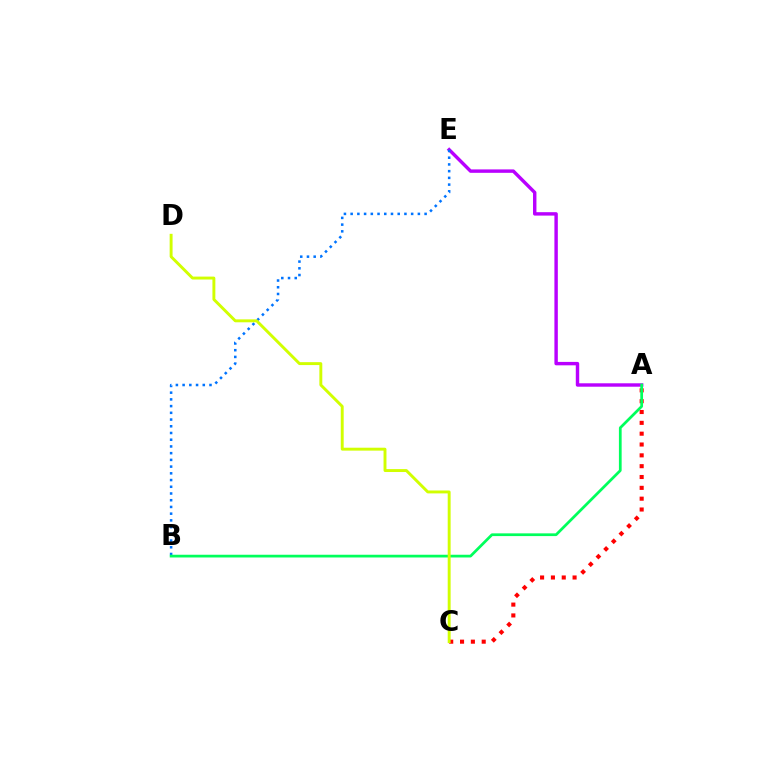{('A', 'E'): [{'color': '#b900ff', 'line_style': 'solid', 'thickness': 2.46}], ('A', 'C'): [{'color': '#ff0000', 'line_style': 'dotted', 'thickness': 2.94}], ('B', 'E'): [{'color': '#0074ff', 'line_style': 'dotted', 'thickness': 1.83}], ('A', 'B'): [{'color': '#00ff5c', 'line_style': 'solid', 'thickness': 1.97}], ('C', 'D'): [{'color': '#d1ff00', 'line_style': 'solid', 'thickness': 2.1}]}